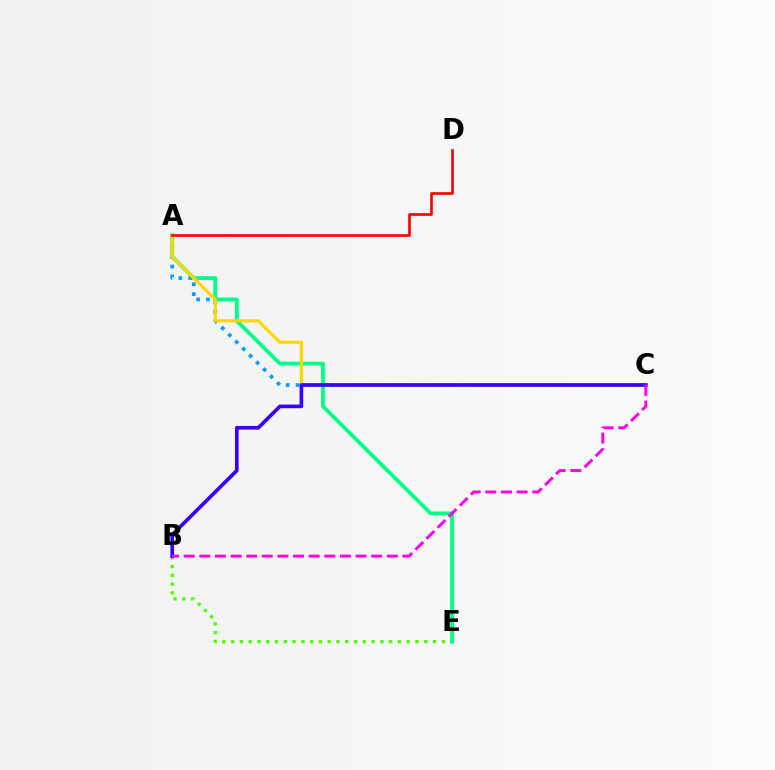{('B', 'E'): [{'color': '#4fff00', 'line_style': 'dotted', 'thickness': 2.39}], ('A', 'C'): [{'color': '#009eff', 'line_style': 'dotted', 'thickness': 2.67}, {'color': '#ffd500', 'line_style': 'solid', 'thickness': 2.27}], ('A', 'E'): [{'color': '#00ff86', 'line_style': 'solid', 'thickness': 2.76}], ('B', 'C'): [{'color': '#3700ff', 'line_style': 'solid', 'thickness': 2.63}, {'color': '#ff00ed', 'line_style': 'dashed', 'thickness': 2.12}], ('A', 'D'): [{'color': '#ff0000', 'line_style': 'solid', 'thickness': 1.91}]}